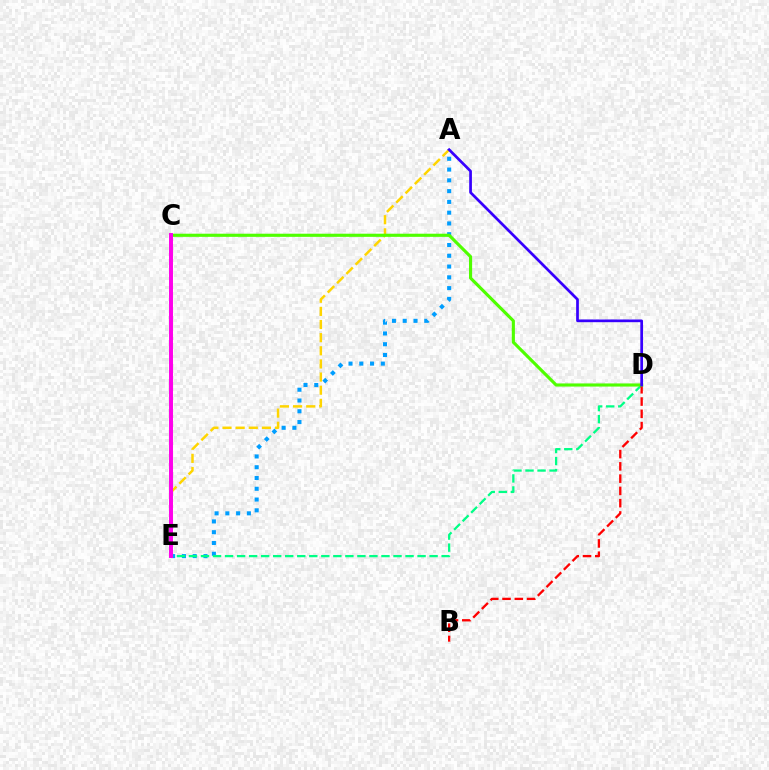{('A', 'E'): [{'color': '#ffd500', 'line_style': 'dashed', 'thickness': 1.78}, {'color': '#009eff', 'line_style': 'dotted', 'thickness': 2.93}], ('D', 'E'): [{'color': '#00ff86', 'line_style': 'dashed', 'thickness': 1.63}], ('B', 'D'): [{'color': '#ff0000', 'line_style': 'dashed', 'thickness': 1.67}], ('C', 'D'): [{'color': '#4fff00', 'line_style': 'solid', 'thickness': 2.26}], ('A', 'D'): [{'color': '#3700ff', 'line_style': 'solid', 'thickness': 1.95}], ('C', 'E'): [{'color': '#ff00ed', 'line_style': 'solid', 'thickness': 2.85}]}